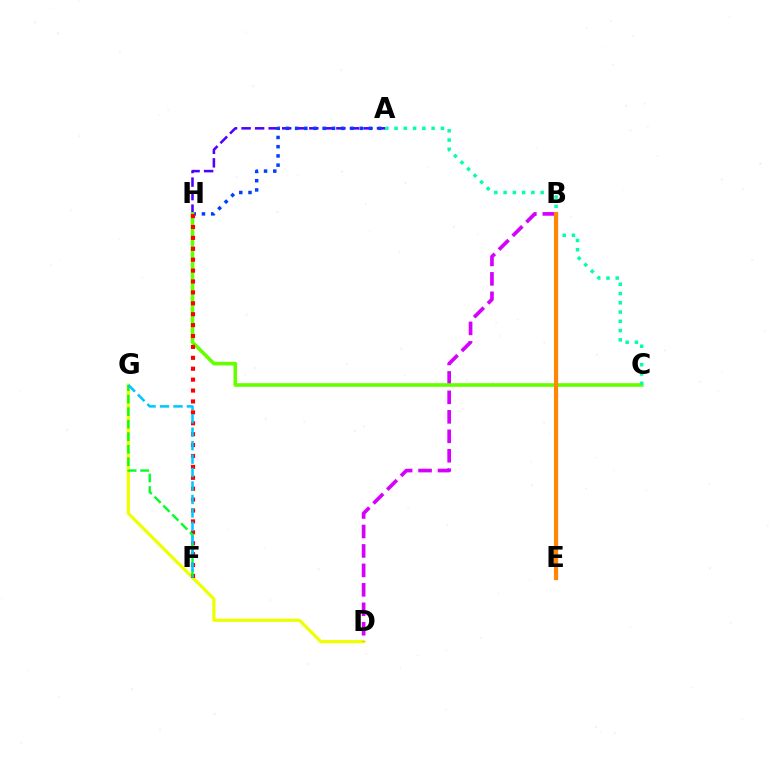{('B', 'E'): [{'color': '#ff00a0', 'line_style': 'solid', 'thickness': 2.25}, {'color': '#ff8800', 'line_style': 'solid', 'thickness': 2.96}], ('D', 'G'): [{'color': '#eeff00', 'line_style': 'solid', 'thickness': 2.31}], ('A', 'H'): [{'color': '#4f00ff', 'line_style': 'dashed', 'thickness': 1.84}, {'color': '#003fff', 'line_style': 'dotted', 'thickness': 2.51}], ('B', 'D'): [{'color': '#d600ff', 'line_style': 'dashed', 'thickness': 2.64}], ('C', 'H'): [{'color': '#66ff00', 'line_style': 'solid', 'thickness': 2.61}], ('A', 'C'): [{'color': '#00ffaf', 'line_style': 'dotted', 'thickness': 2.52}], ('F', 'H'): [{'color': '#ff0000', 'line_style': 'dotted', 'thickness': 2.96}], ('F', 'G'): [{'color': '#00ff27', 'line_style': 'dashed', 'thickness': 1.7}, {'color': '#00c7ff', 'line_style': 'dashed', 'thickness': 1.83}]}